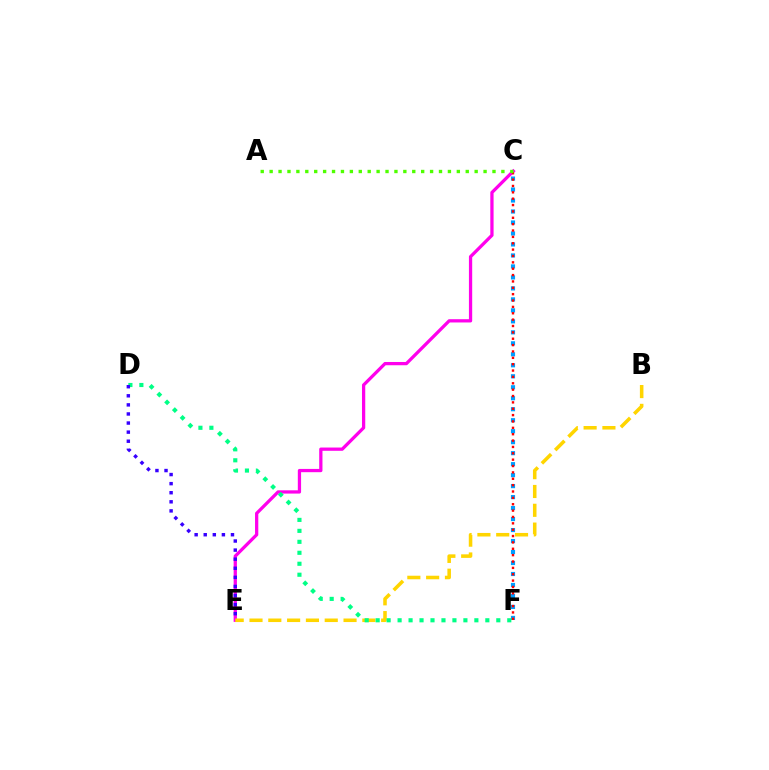{('C', 'F'): [{'color': '#009eff', 'line_style': 'dotted', 'thickness': 2.98}, {'color': '#ff0000', 'line_style': 'dotted', 'thickness': 1.73}], ('C', 'E'): [{'color': '#ff00ed', 'line_style': 'solid', 'thickness': 2.35}], ('B', 'E'): [{'color': '#ffd500', 'line_style': 'dashed', 'thickness': 2.56}], ('D', 'F'): [{'color': '#00ff86', 'line_style': 'dotted', 'thickness': 2.98}], ('D', 'E'): [{'color': '#3700ff', 'line_style': 'dotted', 'thickness': 2.47}], ('A', 'C'): [{'color': '#4fff00', 'line_style': 'dotted', 'thickness': 2.42}]}